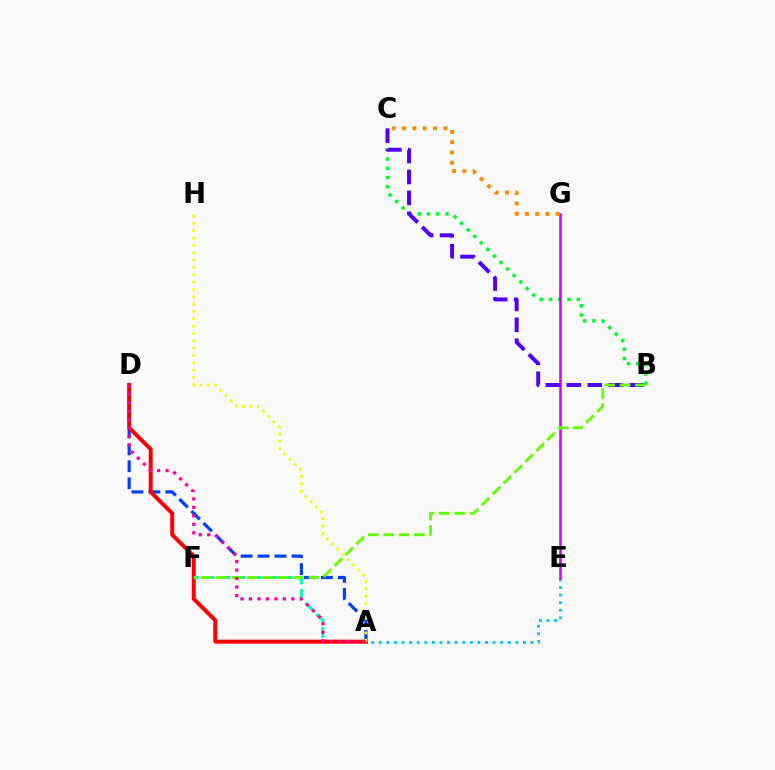{('A', 'E'): [{'color': '#00c7ff', 'line_style': 'dotted', 'thickness': 2.06}], ('B', 'C'): [{'color': '#00ff27', 'line_style': 'dotted', 'thickness': 2.51}, {'color': '#4f00ff', 'line_style': 'dashed', 'thickness': 2.85}], ('E', 'G'): [{'color': '#d600ff', 'line_style': 'solid', 'thickness': 1.84}], ('A', 'D'): [{'color': '#003fff', 'line_style': 'dashed', 'thickness': 2.3}, {'color': '#ff0000', 'line_style': 'solid', 'thickness': 2.87}, {'color': '#ff00a0', 'line_style': 'dotted', 'thickness': 2.3}], ('A', 'F'): [{'color': '#00ffaf', 'line_style': 'dashed', 'thickness': 2.12}], ('B', 'F'): [{'color': '#66ff00', 'line_style': 'dashed', 'thickness': 2.09}], ('A', 'H'): [{'color': '#eeff00', 'line_style': 'dotted', 'thickness': 1.99}], ('C', 'G'): [{'color': '#ff8800', 'line_style': 'dotted', 'thickness': 2.8}]}